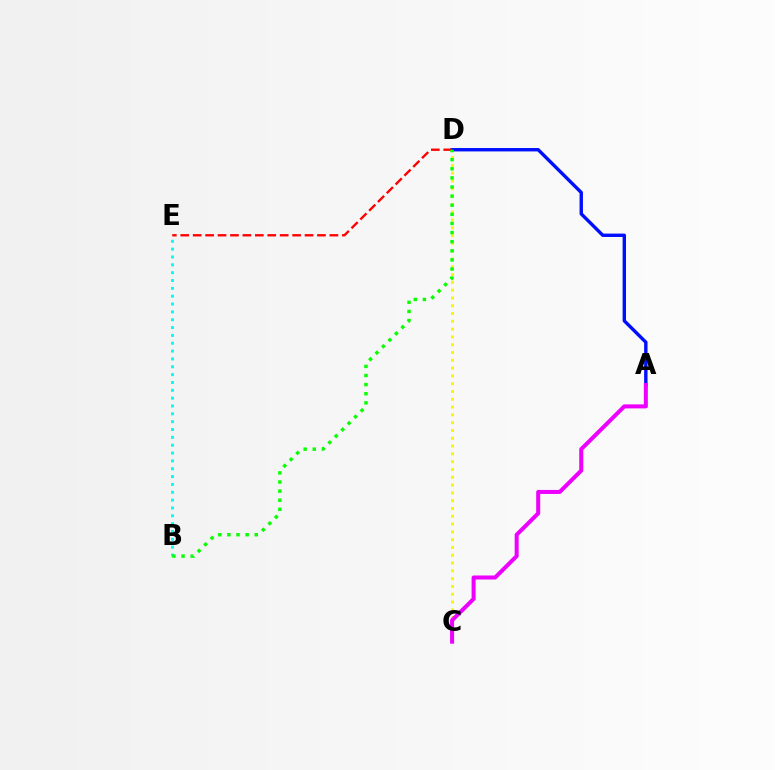{('B', 'E'): [{'color': '#00fff6', 'line_style': 'dotted', 'thickness': 2.13}], ('C', 'D'): [{'color': '#fcf500', 'line_style': 'dotted', 'thickness': 2.12}], ('A', 'D'): [{'color': '#0010ff', 'line_style': 'solid', 'thickness': 2.44}], ('A', 'C'): [{'color': '#ee00ff', 'line_style': 'solid', 'thickness': 2.9}], ('D', 'E'): [{'color': '#ff0000', 'line_style': 'dashed', 'thickness': 1.69}], ('B', 'D'): [{'color': '#08ff00', 'line_style': 'dotted', 'thickness': 2.48}]}